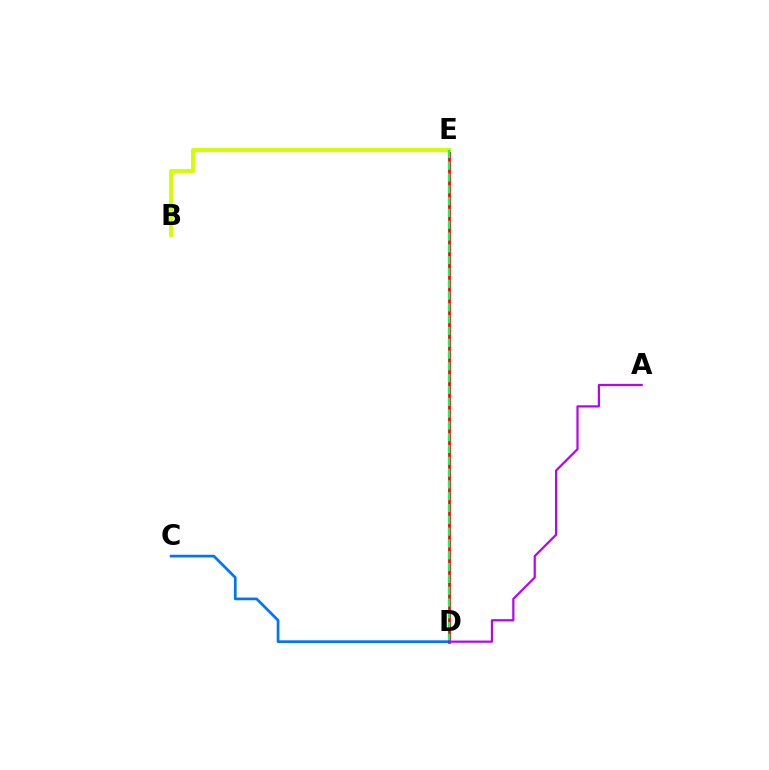{('D', 'E'): [{'color': '#ff0000', 'line_style': 'solid', 'thickness': 1.97}, {'color': '#00ff5c', 'line_style': 'dashed', 'thickness': 1.6}], ('B', 'E'): [{'color': '#d1ff00', 'line_style': 'solid', 'thickness': 2.79}], ('C', 'D'): [{'color': '#0074ff', 'line_style': 'solid', 'thickness': 1.95}], ('A', 'D'): [{'color': '#b900ff', 'line_style': 'solid', 'thickness': 1.6}]}